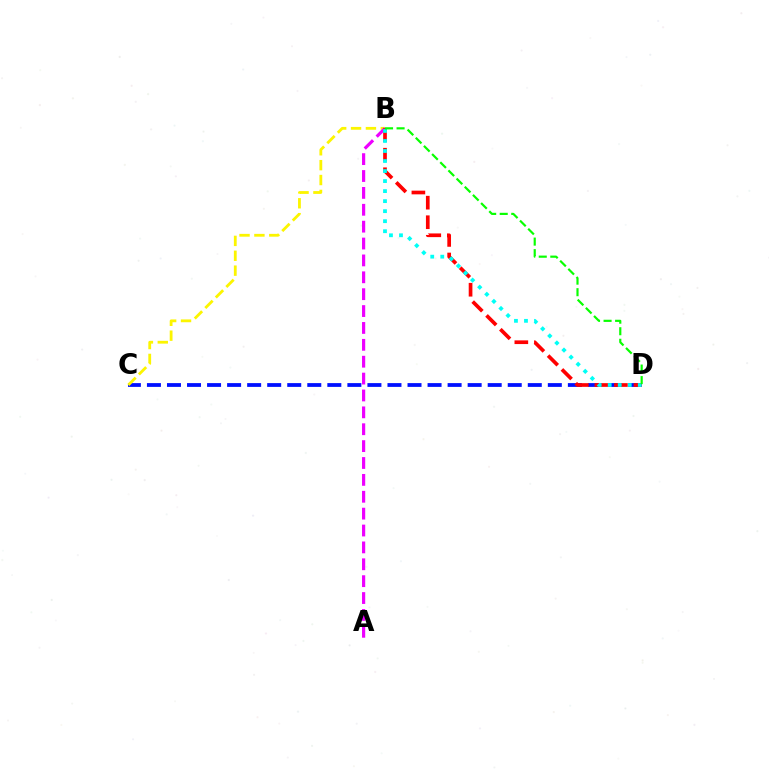{('C', 'D'): [{'color': '#0010ff', 'line_style': 'dashed', 'thickness': 2.72}], ('B', 'C'): [{'color': '#fcf500', 'line_style': 'dashed', 'thickness': 2.02}], ('A', 'B'): [{'color': '#ee00ff', 'line_style': 'dashed', 'thickness': 2.29}], ('B', 'D'): [{'color': '#ff0000', 'line_style': 'dashed', 'thickness': 2.66}, {'color': '#00fff6', 'line_style': 'dotted', 'thickness': 2.72}, {'color': '#08ff00', 'line_style': 'dashed', 'thickness': 1.57}]}